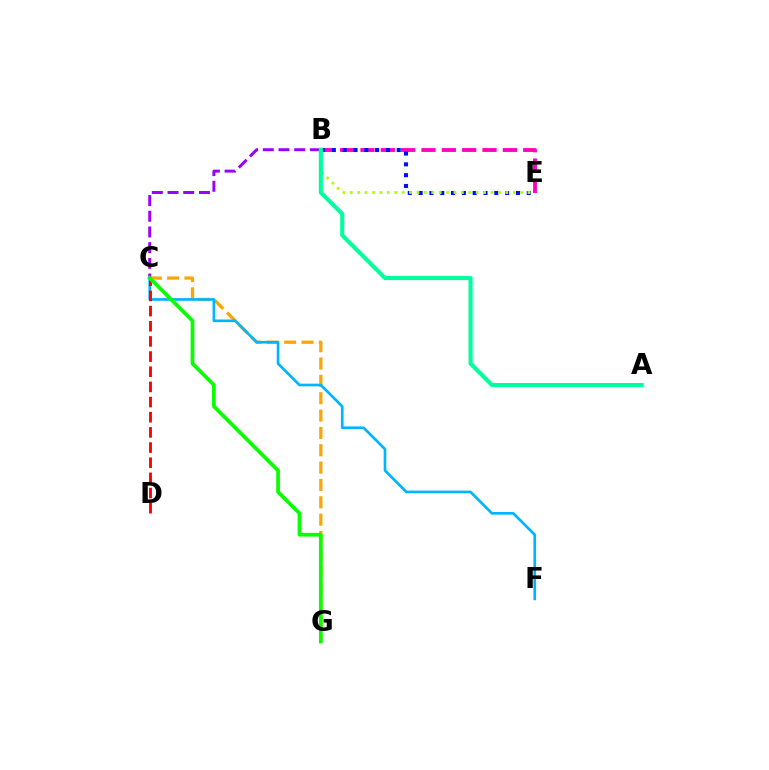{('C', 'G'): [{'color': '#ffa500', 'line_style': 'dashed', 'thickness': 2.36}, {'color': '#08ff00', 'line_style': 'solid', 'thickness': 2.67}], ('C', 'F'): [{'color': '#00b5ff', 'line_style': 'solid', 'thickness': 1.93}], ('B', 'E'): [{'color': '#ff00bd', 'line_style': 'dashed', 'thickness': 2.76}, {'color': '#0010ff', 'line_style': 'dotted', 'thickness': 2.94}, {'color': '#b3ff00', 'line_style': 'dotted', 'thickness': 2.01}], ('B', 'C'): [{'color': '#9b00ff', 'line_style': 'dashed', 'thickness': 2.13}], ('C', 'D'): [{'color': '#ff0000', 'line_style': 'dashed', 'thickness': 2.06}], ('A', 'B'): [{'color': '#00ff9d', 'line_style': 'solid', 'thickness': 2.95}]}